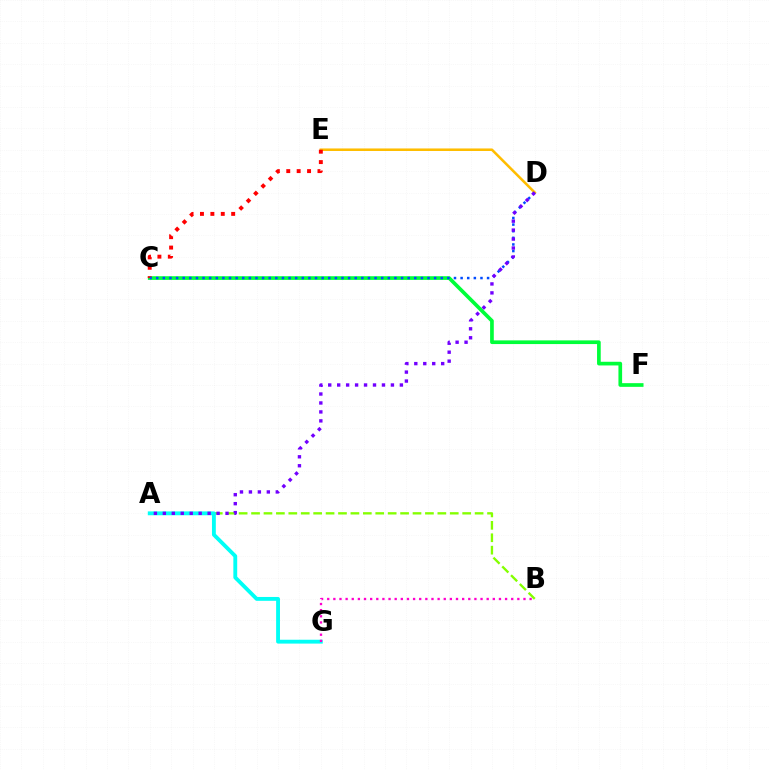{('D', 'E'): [{'color': '#ffbd00', 'line_style': 'solid', 'thickness': 1.83}], ('A', 'B'): [{'color': '#84ff00', 'line_style': 'dashed', 'thickness': 1.69}], ('A', 'G'): [{'color': '#00fff6', 'line_style': 'solid', 'thickness': 2.77}], ('C', 'F'): [{'color': '#00ff39', 'line_style': 'solid', 'thickness': 2.65}], ('C', 'E'): [{'color': '#ff0000', 'line_style': 'dotted', 'thickness': 2.83}], ('C', 'D'): [{'color': '#004bff', 'line_style': 'dotted', 'thickness': 1.8}], ('A', 'D'): [{'color': '#7200ff', 'line_style': 'dotted', 'thickness': 2.43}], ('B', 'G'): [{'color': '#ff00cf', 'line_style': 'dotted', 'thickness': 1.67}]}